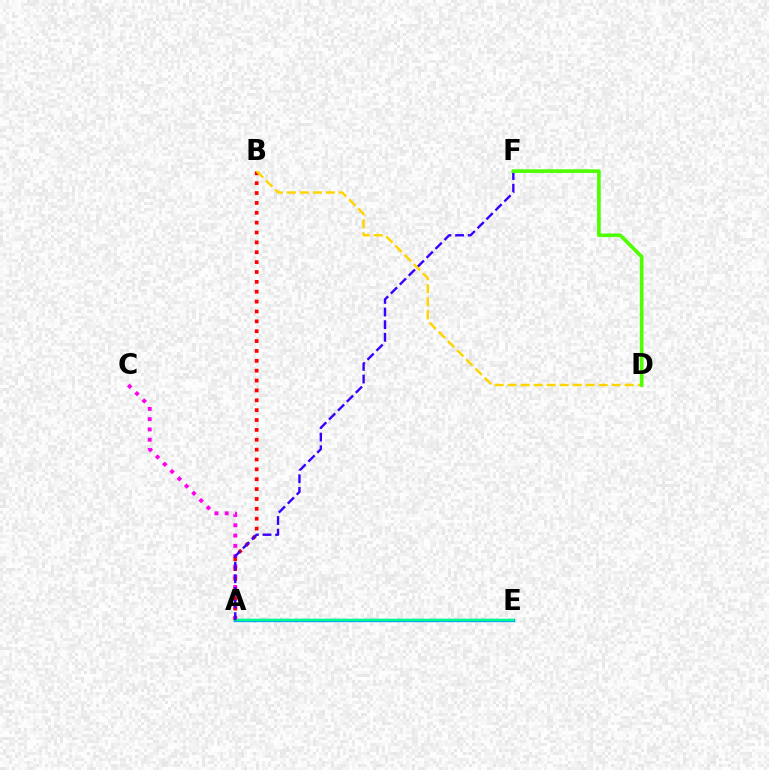{('A', 'C'): [{'color': '#ff00ed', 'line_style': 'dotted', 'thickness': 2.79}], ('A', 'B'): [{'color': '#ff0000', 'line_style': 'dotted', 'thickness': 2.68}], ('A', 'E'): [{'color': '#009eff', 'line_style': 'solid', 'thickness': 2.39}, {'color': '#00ff86', 'line_style': 'solid', 'thickness': 1.69}], ('A', 'F'): [{'color': '#3700ff', 'line_style': 'dashed', 'thickness': 1.72}], ('B', 'D'): [{'color': '#ffd500', 'line_style': 'dashed', 'thickness': 1.77}], ('D', 'F'): [{'color': '#4fff00', 'line_style': 'solid', 'thickness': 2.62}]}